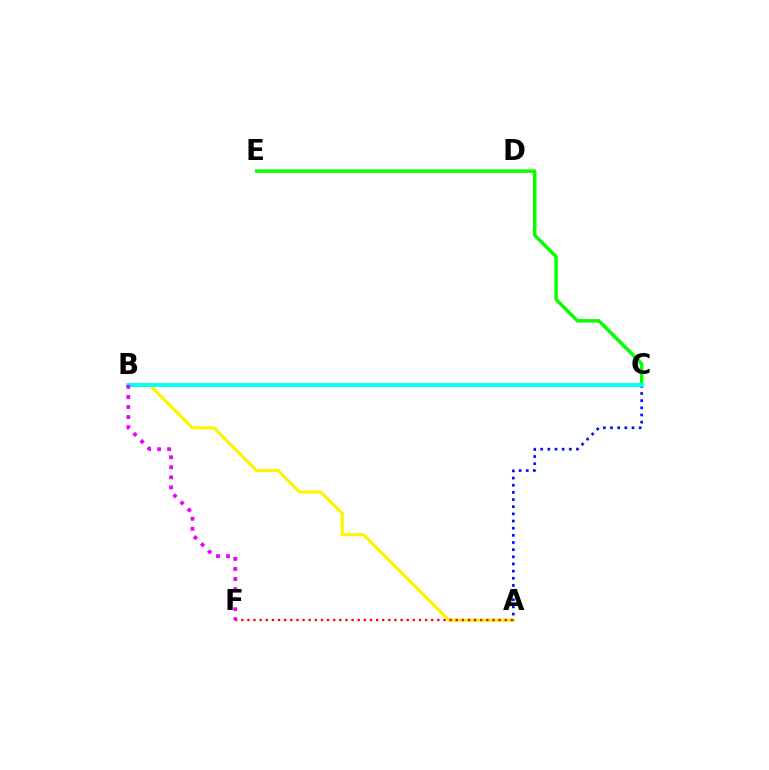{('A', 'B'): [{'color': '#fcf500', 'line_style': 'solid', 'thickness': 2.24}], ('C', 'E'): [{'color': '#08ff00', 'line_style': 'solid', 'thickness': 2.51}], ('A', 'C'): [{'color': '#0010ff', 'line_style': 'dotted', 'thickness': 1.94}], ('B', 'C'): [{'color': '#00fff6', 'line_style': 'solid', 'thickness': 2.79}], ('A', 'F'): [{'color': '#ff0000', 'line_style': 'dotted', 'thickness': 1.66}], ('B', 'F'): [{'color': '#ee00ff', 'line_style': 'dotted', 'thickness': 2.73}]}